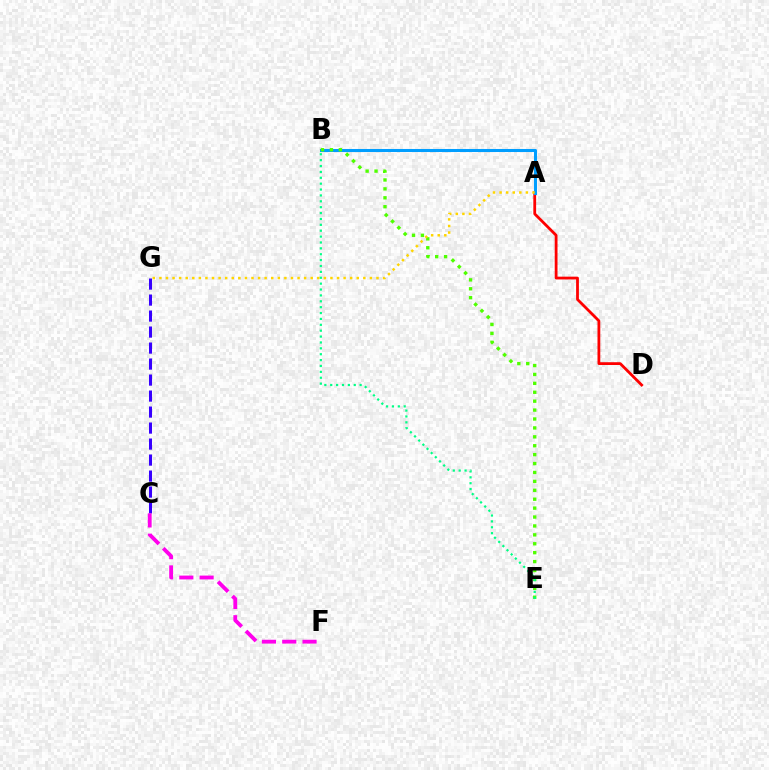{('C', 'G'): [{'color': '#3700ff', 'line_style': 'dashed', 'thickness': 2.17}], ('A', 'D'): [{'color': '#ff0000', 'line_style': 'solid', 'thickness': 2.01}], ('C', 'F'): [{'color': '#ff00ed', 'line_style': 'dashed', 'thickness': 2.76}], ('A', 'B'): [{'color': '#009eff', 'line_style': 'solid', 'thickness': 2.19}], ('B', 'E'): [{'color': '#4fff00', 'line_style': 'dotted', 'thickness': 2.42}, {'color': '#00ff86', 'line_style': 'dotted', 'thickness': 1.6}], ('A', 'G'): [{'color': '#ffd500', 'line_style': 'dotted', 'thickness': 1.79}]}